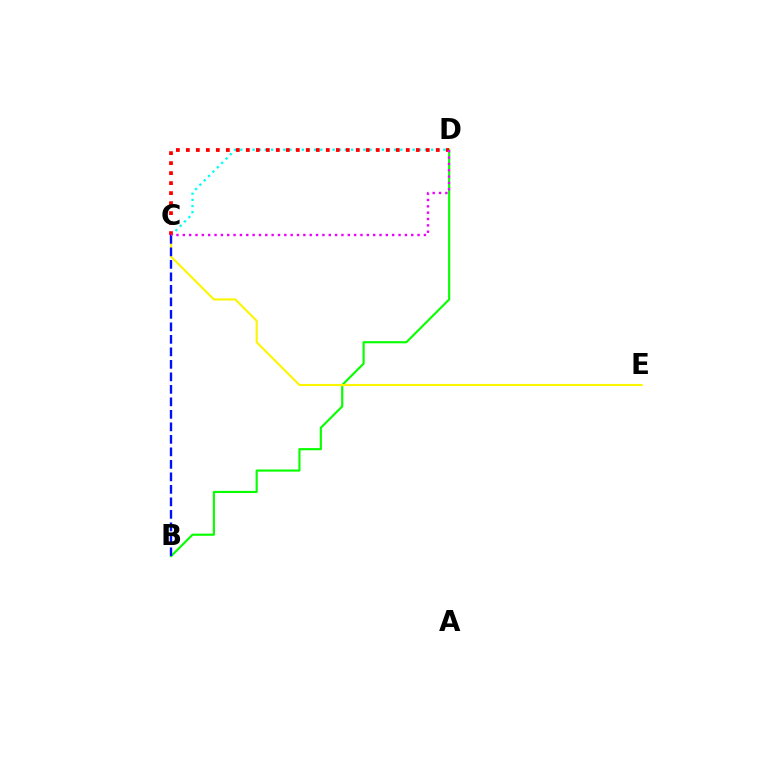{('B', 'D'): [{'color': '#08ff00', 'line_style': 'solid', 'thickness': 1.55}], ('C', 'D'): [{'color': '#00fff6', 'line_style': 'dotted', 'thickness': 1.67}, {'color': '#ff0000', 'line_style': 'dotted', 'thickness': 2.72}, {'color': '#ee00ff', 'line_style': 'dotted', 'thickness': 1.72}], ('C', 'E'): [{'color': '#fcf500', 'line_style': 'solid', 'thickness': 1.52}], ('B', 'C'): [{'color': '#0010ff', 'line_style': 'dashed', 'thickness': 1.7}]}